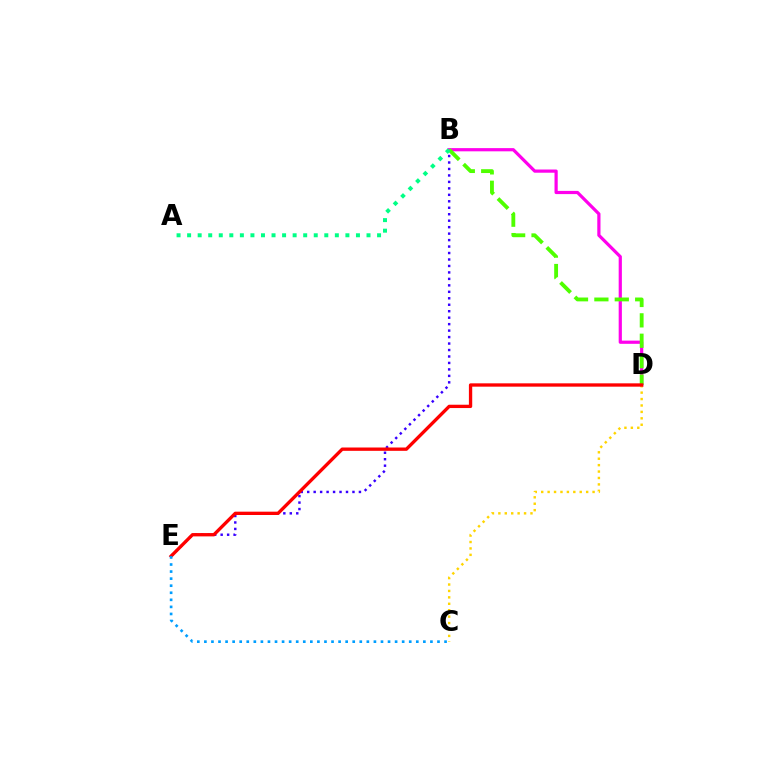{('B', 'E'): [{'color': '#3700ff', 'line_style': 'dotted', 'thickness': 1.76}], ('B', 'D'): [{'color': '#ff00ed', 'line_style': 'solid', 'thickness': 2.31}, {'color': '#4fff00', 'line_style': 'dashed', 'thickness': 2.77}], ('C', 'D'): [{'color': '#ffd500', 'line_style': 'dotted', 'thickness': 1.74}], ('D', 'E'): [{'color': '#ff0000', 'line_style': 'solid', 'thickness': 2.39}], ('C', 'E'): [{'color': '#009eff', 'line_style': 'dotted', 'thickness': 1.92}], ('A', 'B'): [{'color': '#00ff86', 'line_style': 'dotted', 'thickness': 2.87}]}